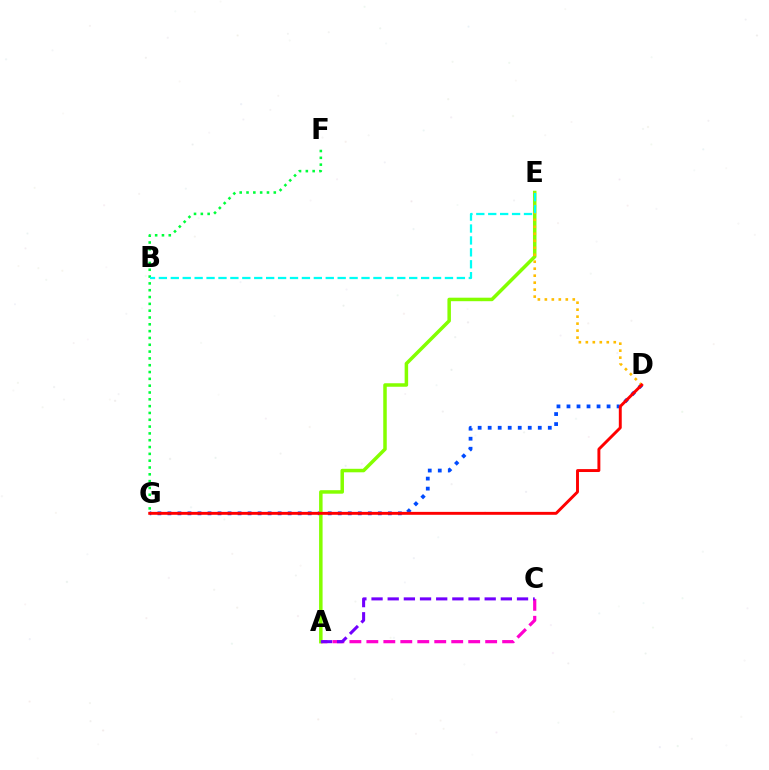{('A', 'C'): [{'color': '#ff00cf', 'line_style': 'dashed', 'thickness': 2.31}, {'color': '#7200ff', 'line_style': 'dashed', 'thickness': 2.2}], ('D', 'G'): [{'color': '#004bff', 'line_style': 'dotted', 'thickness': 2.72}, {'color': '#ff0000', 'line_style': 'solid', 'thickness': 2.1}], ('A', 'E'): [{'color': '#84ff00', 'line_style': 'solid', 'thickness': 2.52}], ('D', 'E'): [{'color': '#ffbd00', 'line_style': 'dotted', 'thickness': 1.9}], ('F', 'G'): [{'color': '#00ff39', 'line_style': 'dotted', 'thickness': 1.85}], ('B', 'E'): [{'color': '#00fff6', 'line_style': 'dashed', 'thickness': 1.62}]}